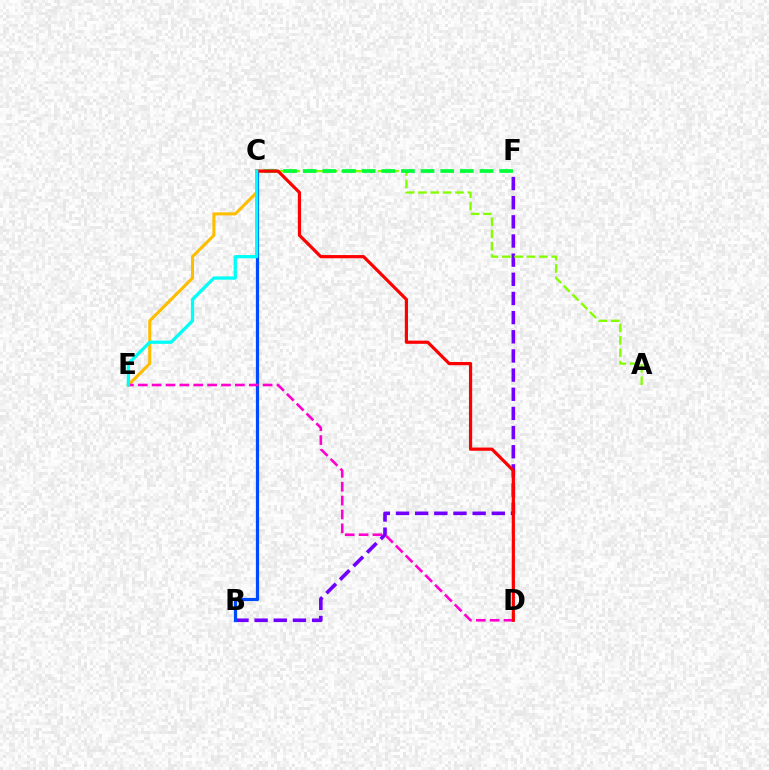{('C', 'E'): [{'color': '#ffbd00', 'line_style': 'solid', 'thickness': 2.2}, {'color': '#00fff6', 'line_style': 'solid', 'thickness': 2.35}], ('B', 'F'): [{'color': '#7200ff', 'line_style': 'dashed', 'thickness': 2.6}], ('A', 'C'): [{'color': '#84ff00', 'line_style': 'dashed', 'thickness': 1.68}], ('B', 'C'): [{'color': '#004bff', 'line_style': 'solid', 'thickness': 2.32}], ('D', 'E'): [{'color': '#ff00cf', 'line_style': 'dashed', 'thickness': 1.88}], ('C', 'F'): [{'color': '#00ff39', 'line_style': 'dashed', 'thickness': 2.67}], ('C', 'D'): [{'color': '#ff0000', 'line_style': 'solid', 'thickness': 2.3}]}